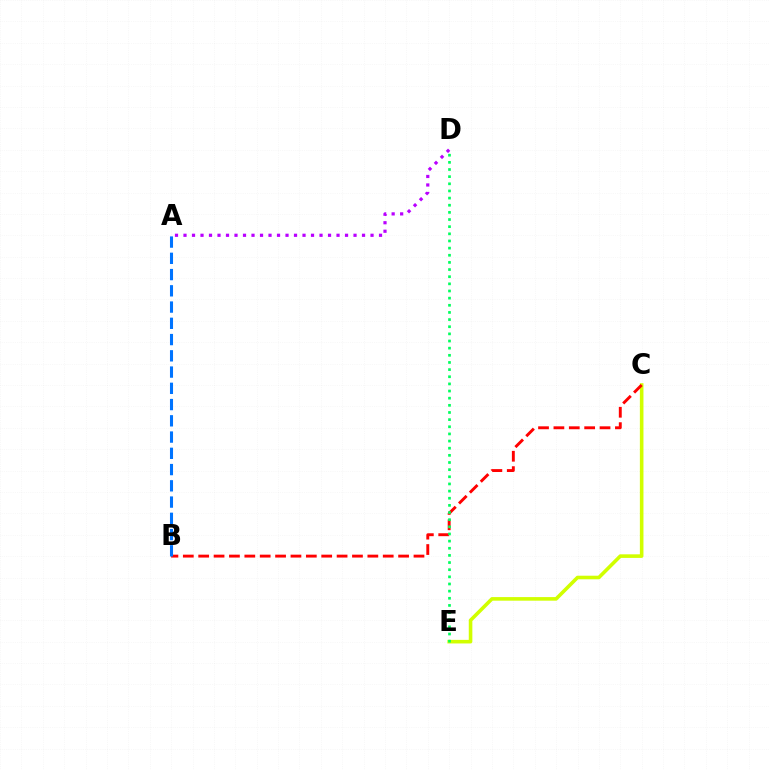{('C', 'E'): [{'color': '#d1ff00', 'line_style': 'solid', 'thickness': 2.58}], ('A', 'D'): [{'color': '#b900ff', 'line_style': 'dotted', 'thickness': 2.31}], ('B', 'C'): [{'color': '#ff0000', 'line_style': 'dashed', 'thickness': 2.09}], ('D', 'E'): [{'color': '#00ff5c', 'line_style': 'dotted', 'thickness': 1.94}], ('A', 'B'): [{'color': '#0074ff', 'line_style': 'dashed', 'thickness': 2.21}]}